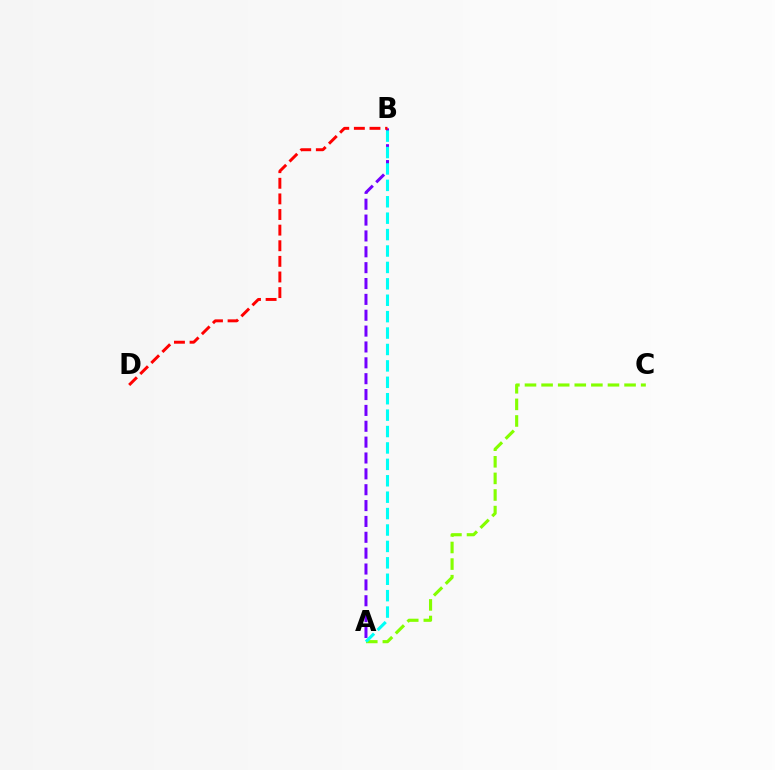{('A', 'B'): [{'color': '#7200ff', 'line_style': 'dashed', 'thickness': 2.15}, {'color': '#00fff6', 'line_style': 'dashed', 'thickness': 2.23}], ('B', 'D'): [{'color': '#ff0000', 'line_style': 'dashed', 'thickness': 2.12}], ('A', 'C'): [{'color': '#84ff00', 'line_style': 'dashed', 'thickness': 2.25}]}